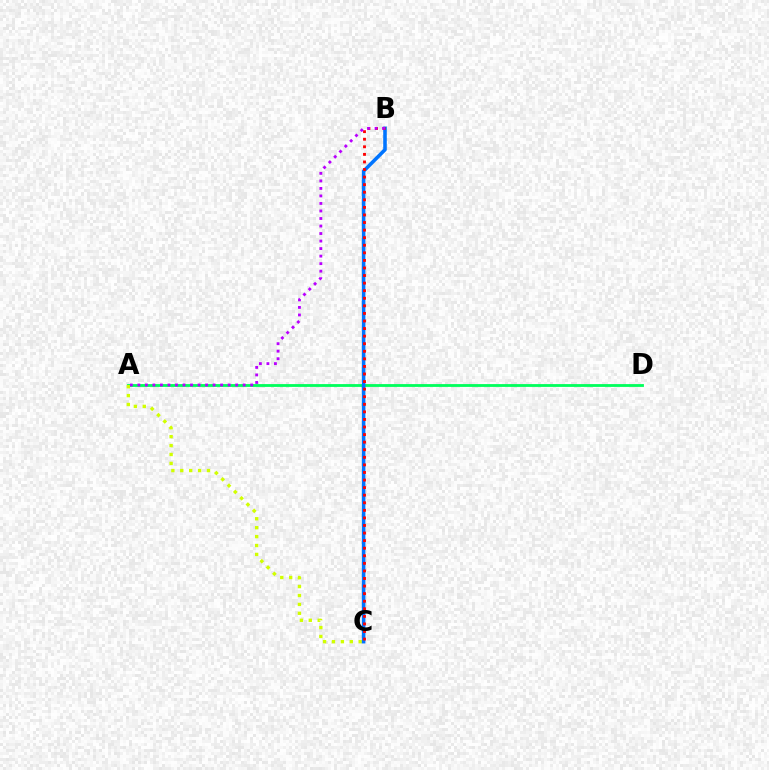{('A', 'D'): [{'color': '#00ff5c', 'line_style': 'solid', 'thickness': 2.02}], ('A', 'C'): [{'color': '#d1ff00', 'line_style': 'dotted', 'thickness': 2.42}], ('B', 'C'): [{'color': '#0074ff', 'line_style': 'solid', 'thickness': 2.57}, {'color': '#ff0000', 'line_style': 'dotted', 'thickness': 2.06}], ('A', 'B'): [{'color': '#b900ff', 'line_style': 'dotted', 'thickness': 2.04}]}